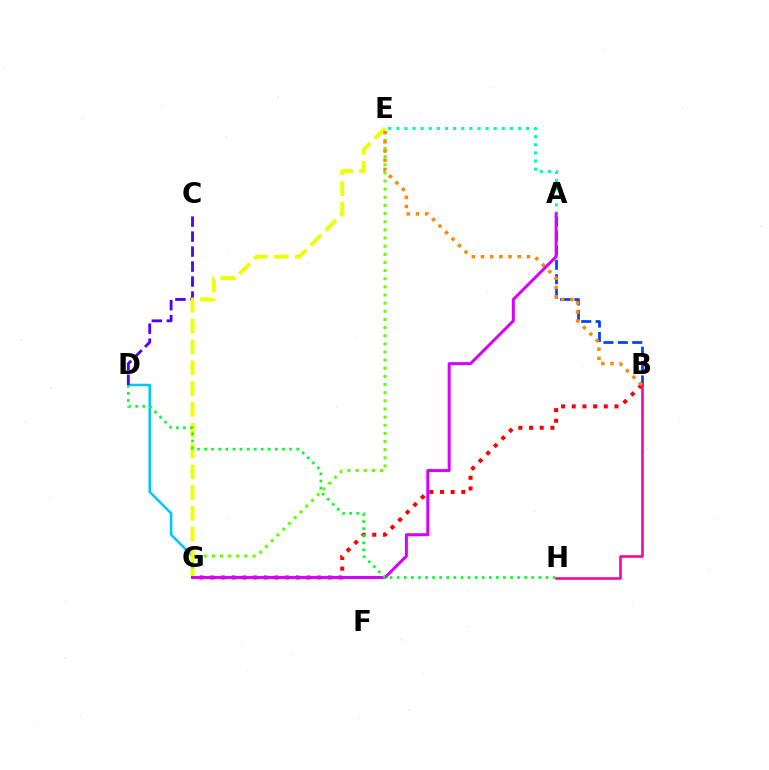{('B', 'G'): [{'color': '#ff0000', 'line_style': 'dotted', 'thickness': 2.9}], ('D', 'G'): [{'color': '#00c7ff', 'line_style': 'solid', 'thickness': 1.83}], ('A', 'B'): [{'color': '#003fff', 'line_style': 'dashed', 'thickness': 1.96}], ('C', 'D'): [{'color': '#4f00ff', 'line_style': 'dashed', 'thickness': 2.04}], ('E', 'G'): [{'color': '#66ff00', 'line_style': 'dotted', 'thickness': 2.21}, {'color': '#eeff00', 'line_style': 'dashed', 'thickness': 2.83}], ('B', 'H'): [{'color': '#ff00a0', 'line_style': 'solid', 'thickness': 1.86}], ('B', 'E'): [{'color': '#ff8800', 'line_style': 'dotted', 'thickness': 2.5}], ('A', 'E'): [{'color': '#00ffaf', 'line_style': 'dotted', 'thickness': 2.2}], ('A', 'G'): [{'color': '#d600ff', 'line_style': 'solid', 'thickness': 2.15}], ('D', 'H'): [{'color': '#00ff27', 'line_style': 'dotted', 'thickness': 1.92}]}